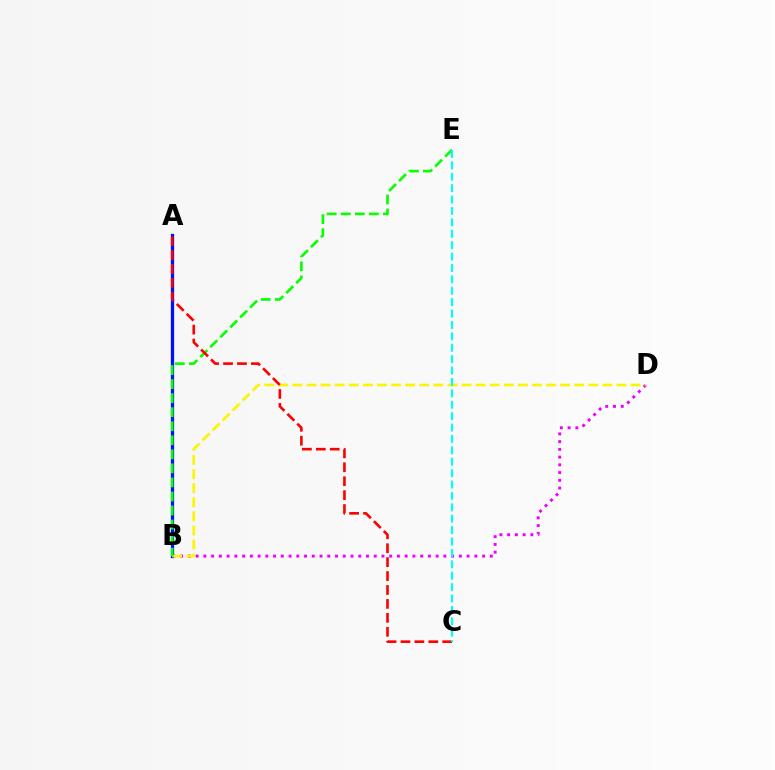{('B', 'D'): [{'color': '#ee00ff', 'line_style': 'dotted', 'thickness': 2.1}, {'color': '#fcf500', 'line_style': 'dashed', 'thickness': 1.91}], ('A', 'B'): [{'color': '#0010ff', 'line_style': 'solid', 'thickness': 2.35}], ('B', 'E'): [{'color': '#08ff00', 'line_style': 'dashed', 'thickness': 1.91}], ('A', 'C'): [{'color': '#ff0000', 'line_style': 'dashed', 'thickness': 1.89}], ('C', 'E'): [{'color': '#00fff6', 'line_style': 'dashed', 'thickness': 1.55}]}